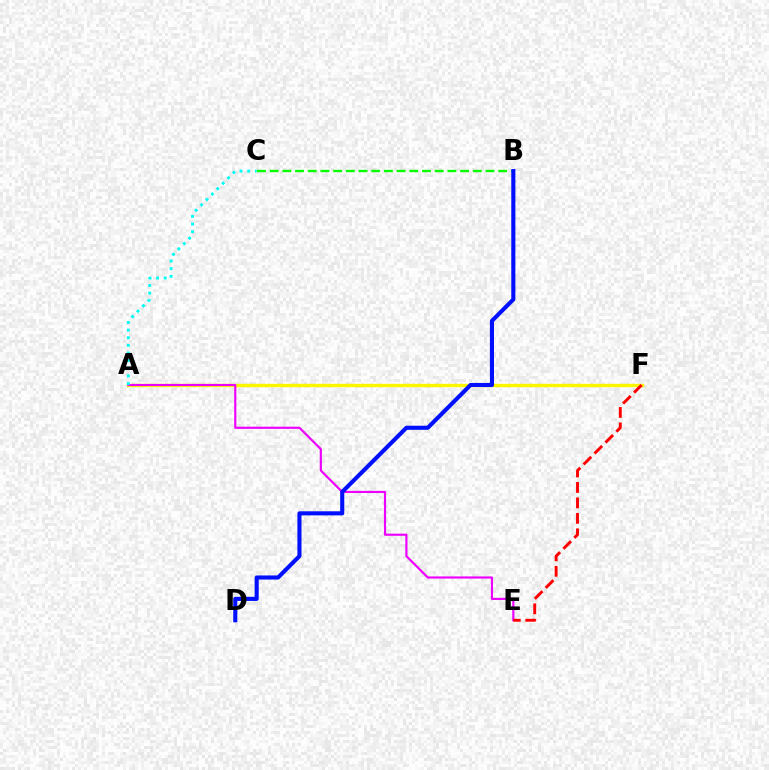{('A', 'F'): [{'color': '#fcf500', 'line_style': 'solid', 'thickness': 2.42}], ('A', 'E'): [{'color': '#ee00ff', 'line_style': 'solid', 'thickness': 1.56}], ('B', 'C'): [{'color': '#08ff00', 'line_style': 'dashed', 'thickness': 1.72}], ('E', 'F'): [{'color': '#ff0000', 'line_style': 'dashed', 'thickness': 2.1}], ('B', 'D'): [{'color': '#0010ff', 'line_style': 'solid', 'thickness': 2.95}], ('A', 'C'): [{'color': '#00fff6', 'line_style': 'dotted', 'thickness': 2.08}]}